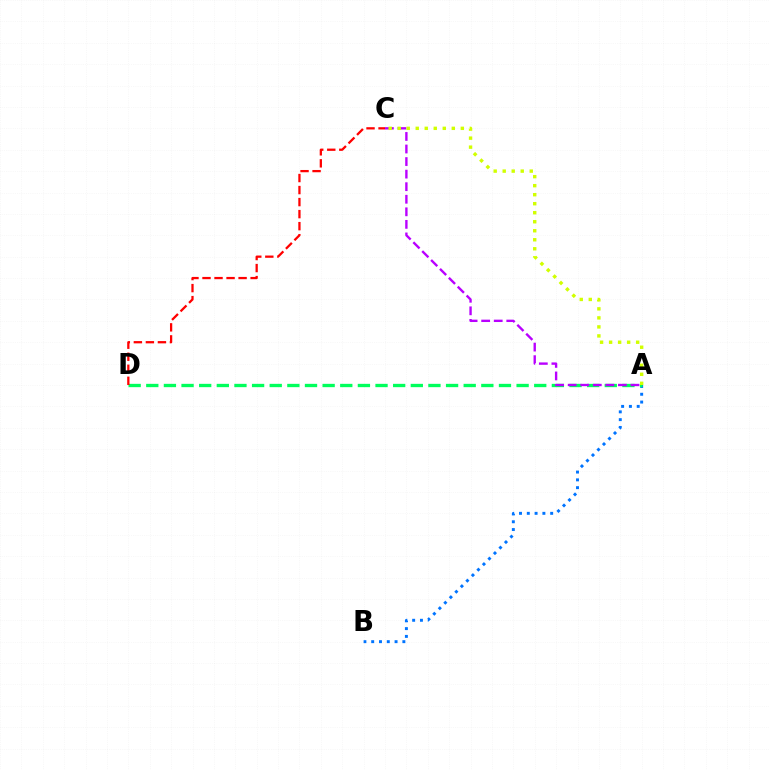{('A', 'B'): [{'color': '#0074ff', 'line_style': 'dotted', 'thickness': 2.12}], ('A', 'D'): [{'color': '#00ff5c', 'line_style': 'dashed', 'thickness': 2.4}], ('C', 'D'): [{'color': '#ff0000', 'line_style': 'dashed', 'thickness': 1.63}], ('A', 'C'): [{'color': '#b900ff', 'line_style': 'dashed', 'thickness': 1.71}, {'color': '#d1ff00', 'line_style': 'dotted', 'thickness': 2.45}]}